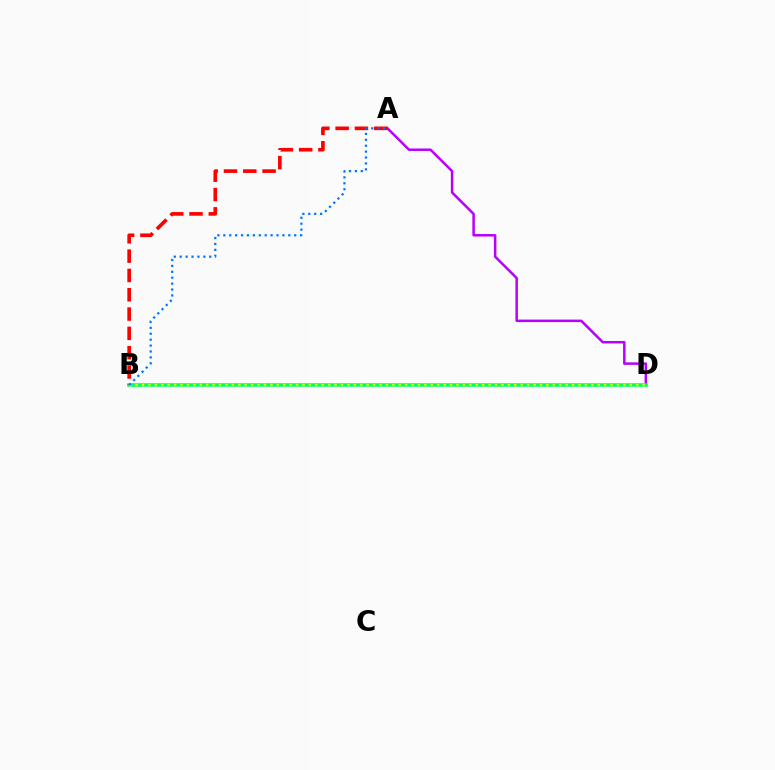{('A', 'D'): [{'color': '#b900ff', 'line_style': 'solid', 'thickness': 1.8}], ('B', 'D'): [{'color': '#00ff5c', 'line_style': 'solid', 'thickness': 2.56}, {'color': '#d1ff00', 'line_style': 'dotted', 'thickness': 1.74}], ('A', 'B'): [{'color': '#ff0000', 'line_style': 'dashed', 'thickness': 2.62}, {'color': '#0074ff', 'line_style': 'dotted', 'thickness': 1.61}]}